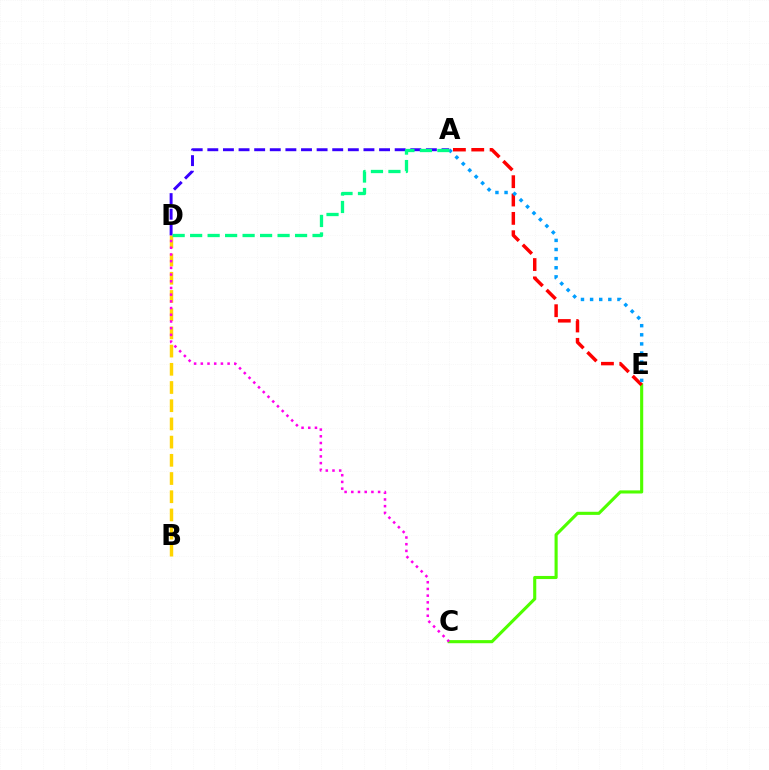{('B', 'D'): [{'color': '#ffd500', 'line_style': 'dashed', 'thickness': 2.47}], ('C', 'E'): [{'color': '#4fff00', 'line_style': 'solid', 'thickness': 2.24}], ('A', 'E'): [{'color': '#ff0000', 'line_style': 'dashed', 'thickness': 2.49}, {'color': '#009eff', 'line_style': 'dotted', 'thickness': 2.48}], ('A', 'D'): [{'color': '#3700ff', 'line_style': 'dashed', 'thickness': 2.12}, {'color': '#00ff86', 'line_style': 'dashed', 'thickness': 2.38}], ('C', 'D'): [{'color': '#ff00ed', 'line_style': 'dotted', 'thickness': 1.82}]}